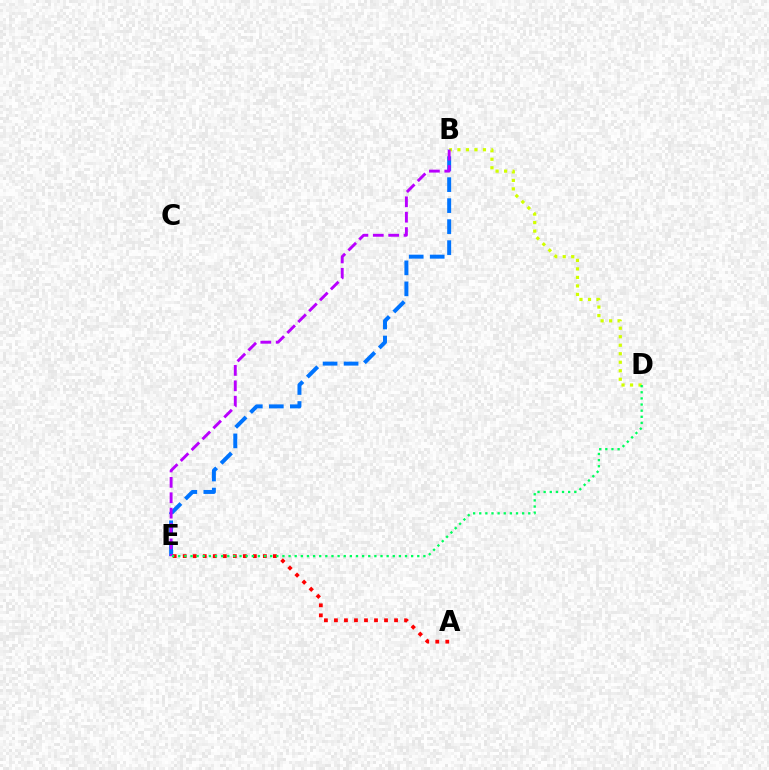{('B', 'D'): [{'color': '#d1ff00', 'line_style': 'dotted', 'thickness': 2.31}], ('B', 'E'): [{'color': '#0074ff', 'line_style': 'dashed', 'thickness': 2.85}, {'color': '#b900ff', 'line_style': 'dashed', 'thickness': 2.09}], ('A', 'E'): [{'color': '#ff0000', 'line_style': 'dotted', 'thickness': 2.72}], ('D', 'E'): [{'color': '#00ff5c', 'line_style': 'dotted', 'thickness': 1.67}]}